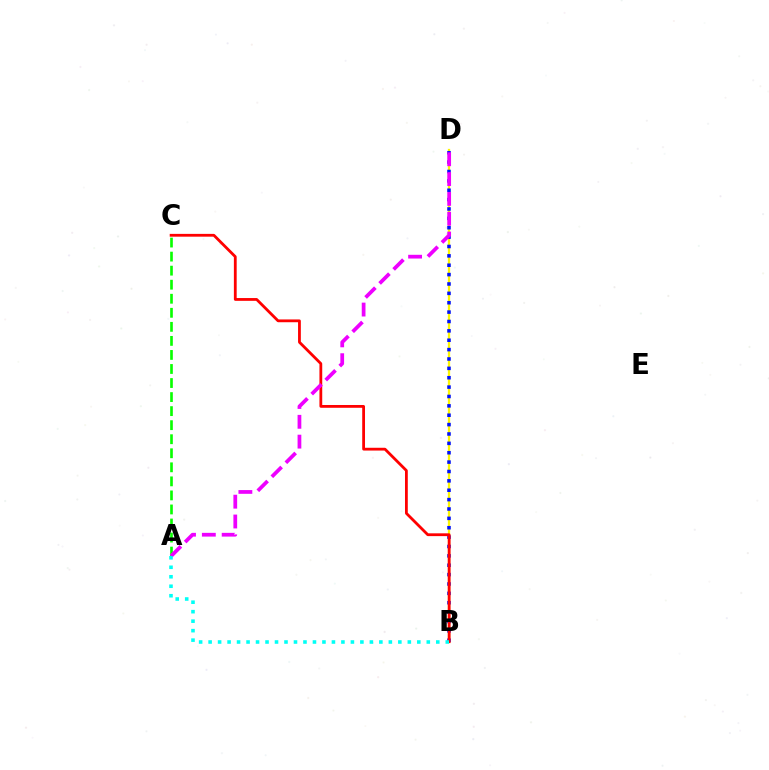{('A', 'C'): [{'color': '#08ff00', 'line_style': 'dashed', 'thickness': 1.91}], ('B', 'D'): [{'color': '#fcf500', 'line_style': 'solid', 'thickness': 1.63}, {'color': '#0010ff', 'line_style': 'dotted', 'thickness': 2.55}], ('B', 'C'): [{'color': '#ff0000', 'line_style': 'solid', 'thickness': 2.01}], ('A', 'D'): [{'color': '#ee00ff', 'line_style': 'dashed', 'thickness': 2.69}], ('A', 'B'): [{'color': '#00fff6', 'line_style': 'dotted', 'thickness': 2.58}]}